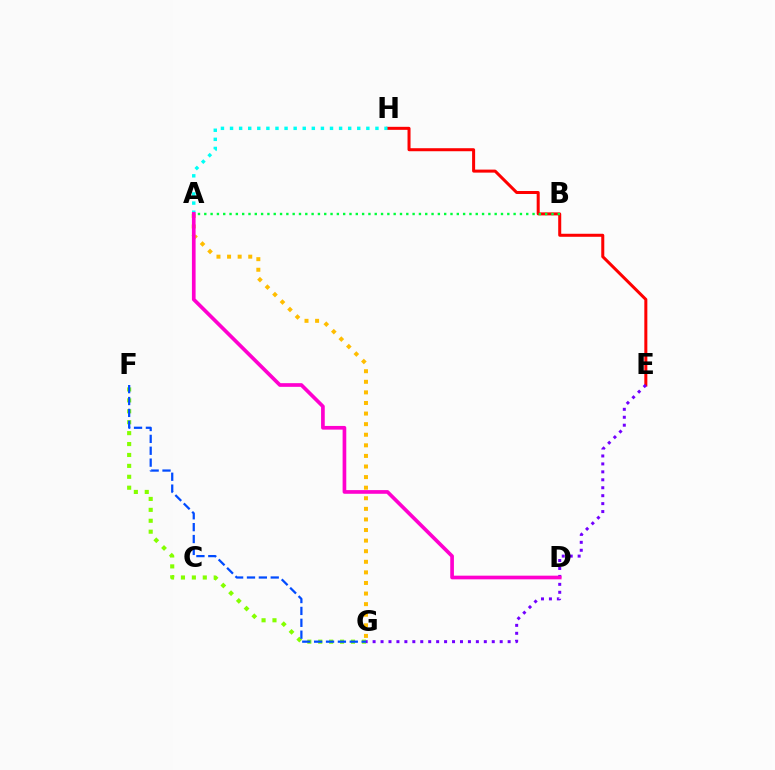{('E', 'H'): [{'color': '#ff0000', 'line_style': 'solid', 'thickness': 2.17}], ('F', 'G'): [{'color': '#84ff00', 'line_style': 'dotted', 'thickness': 2.97}, {'color': '#004bff', 'line_style': 'dashed', 'thickness': 1.61}], ('A', 'G'): [{'color': '#ffbd00', 'line_style': 'dotted', 'thickness': 2.88}], ('A', 'H'): [{'color': '#00fff6', 'line_style': 'dotted', 'thickness': 2.47}], ('A', 'B'): [{'color': '#00ff39', 'line_style': 'dotted', 'thickness': 1.72}], ('E', 'G'): [{'color': '#7200ff', 'line_style': 'dotted', 'thickness': 2.16}], ('A', 'D'): [{'color': '#ff00cf', 'line_style': 'solid', 'thickness': 2.65}]}